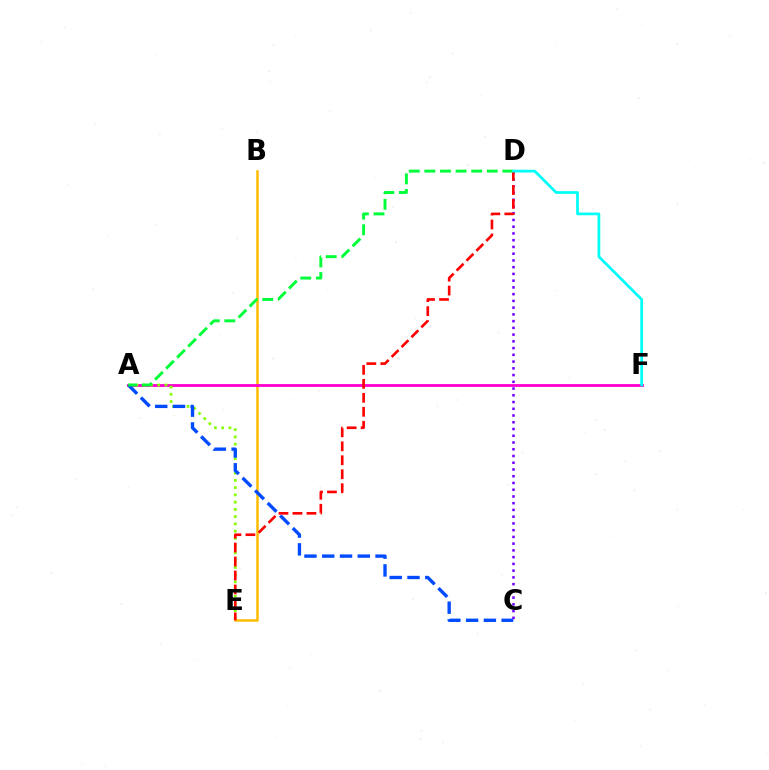{('B', 'E'): [{'color': '#ffbd00', 'line_style': 'solid', 'thickness': 1.8}], ('A', 'F'): [{'color': '#ff00cf', 'line_style': 'solid', 'thickness': 2.02}], ('A', 'E'): [{'color': '#84ff00', 'line_style': 'dotted', 'thickness': 1.97}], ('A', 'C'): [{'color': '#004bff', 'line_style': 'dashed', 'thickness': 2.41}], ('A', 'D'): [{'color': '#00ff39', 'line_style': 'dashed', 'thickness': 2.12}], ('C', 'D'): [{'color': '#7200ff', 'line_style': 'dotted', 'thickness': 1.83}], ('D', 'E'): [{'color': '#ff0000', 'line_style': 'dashed', 'thickness': 1.9}], ('D', 'F'): [{'color': '#00fff6', 'line_style': 'solid', 'thickness': 1.97}]}